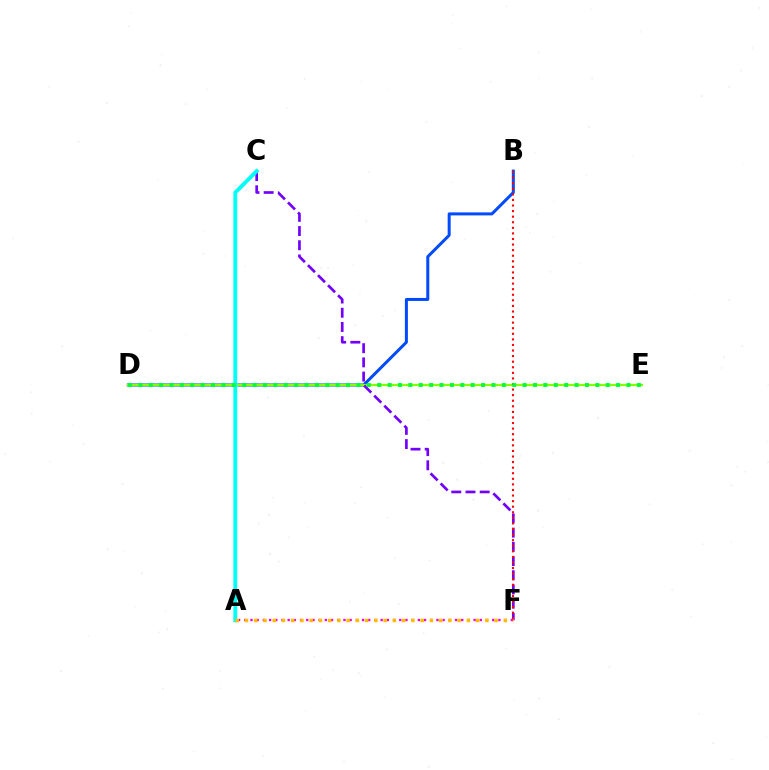{('B', 'D'): [{'color': '#004bff', 'line_style': 'solid', 'thickness': 2.16}], ('D', 'E'): [{'color': '#84ff00', 'line_style': 'solid', 'thickness': 1.59}, {'color': '#00ff39', 'line_style': 'dotted', 'thickness': 2.82}], ('C', 'F'): [{'color': '#7200ff', 'line_style': 'dashed', 'thickness': 1.93}], ('A', 'C'): [{'color': '#00fff6', 'line_style': 'solid', 'thickness': 2.77}], ('B', 'F'): [{'color': '#ff0000', 'line_style': 'dotted', 'thickness': 1.52}], ('A', 'F'): [{'color': '#ff00cf', 'line_style': 'dotted', 'thickness': 1.68}, {'color': '#ffbd00', 'line_style': 'dotted', 'thickness': 2.51}]}